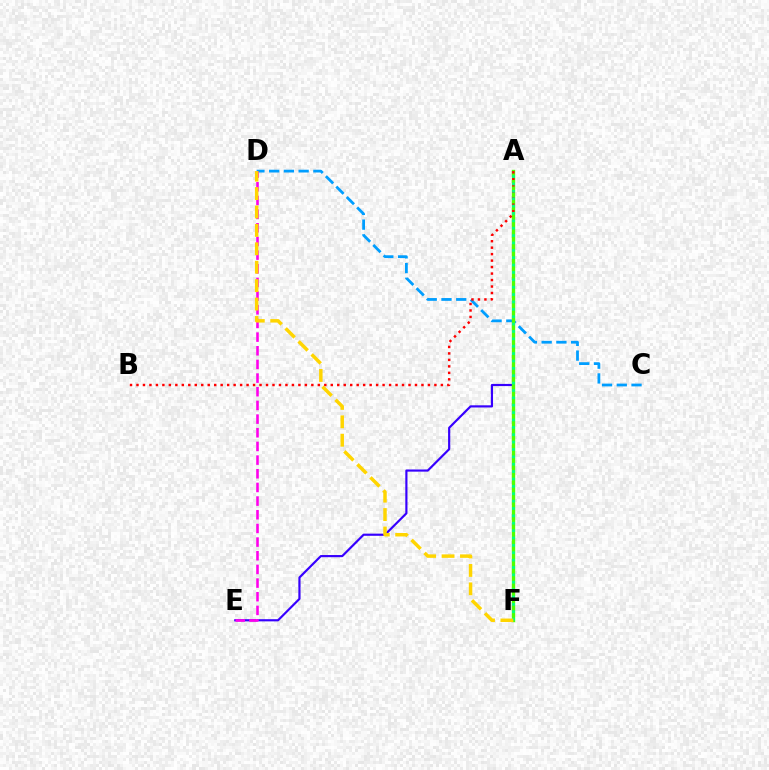{('C', 'D'): [{'color': '#009eff', 'line_style': 'dashed', 'thickness': 2.0}], ('A', 'E'): [{'color': '#3700ff', 'line_style': 'solid', 'thickness': 1.56}], ('A', 'F'): [{'color': '#4fff00', 'line_style': 'solid', 'thickness': 2.41}, {'color': '#00ff86', 'line_style': 'dotted', 'thickness': 2.0}], ('A', 'B'): [{'color': '#ff0000', 'line_style': 'dotted', 'thickness': 1.76}], ('D', 'E'): [{'color': '#ff00ed', 'line_style': 'dashed', 'thickness': 1.86}], ('D', 'F'): [{'color': '#ffd500', 'line_style': 'dashed', 'thickness': 2.5}]}